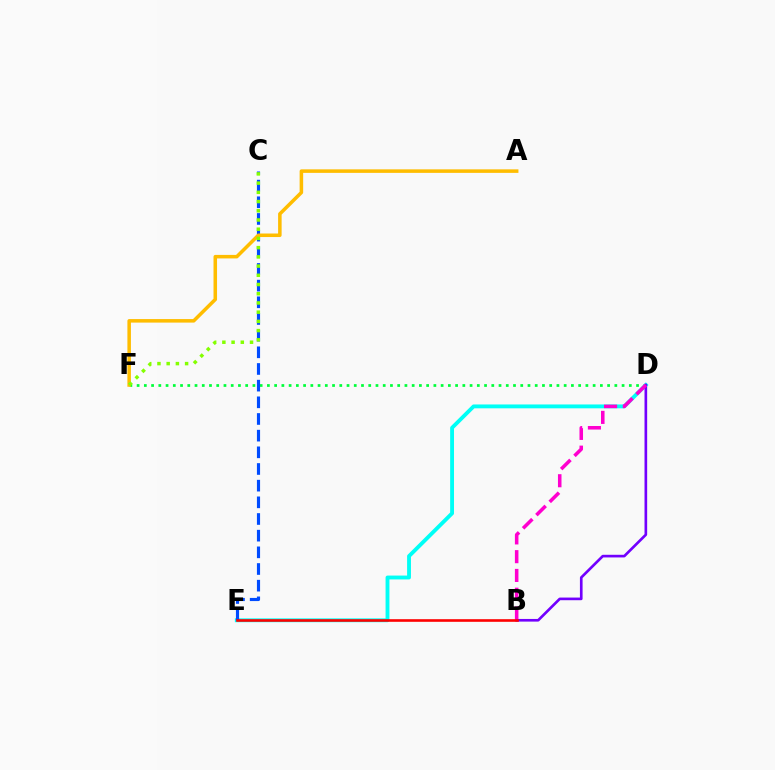{('D', 'F'): [{'color': '#00ff39', 'line_style': 'dotted', 'thickness': 1.97}], ('D', 'E'): [{'color': '#00fff6', 'line_style': 'solid', 'thickness': 2.78}], ('C', 'E'): [{'color': '#004bff', 'line_style': 'dashed', 'thickness': 2.26}], ('B', 'D'): [{'color': '#7200ff', 'line_style': 'solid', 'thickness': 1.91}, {'color': '#ff00cf', 'line_style': 'dashed', 'thickness': 2.55}], ('A', 'F'): [{'color': '#ffbd00', 'line_style': 'solid', 'thickness': 2.54}], ('B', 'E'): [{'color': '#ff0000', 'line_style': 'solid', 'thickness': 1.89}], ('C', 'F'): [{'color': '#84ff00', 'line_style': 'dotted', 'thickness': 2.5}]}